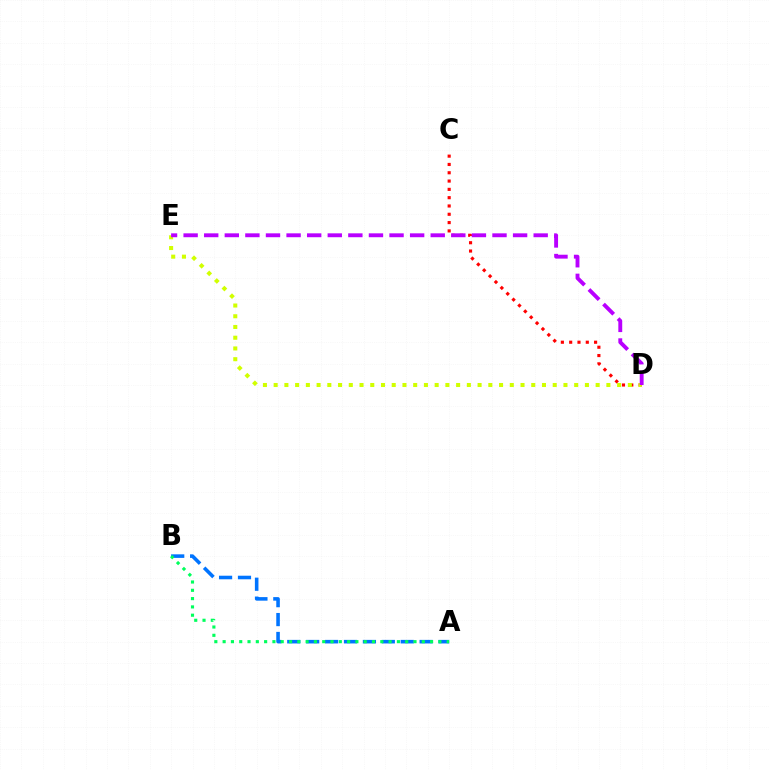{('A', 'B'): [{'color': '#0074ff', 'line_style': 'dashed', 'thickness': 2.57}, {'color': '#00ff5c', 'line_style': 'dotted', 'thickness': 2.25}], ('C', 'D'): [{'color': '#ff0000', 'line_style': 'dotted', 'thickness': 2.26}], ('D', 'E'): [{'color': '#d1ff00', 'line_style': 'dotted', 'thickness': 2.92}, {'color': '#b900ff', 'line_style': 'dashed', 'thickness': 2.8}]}